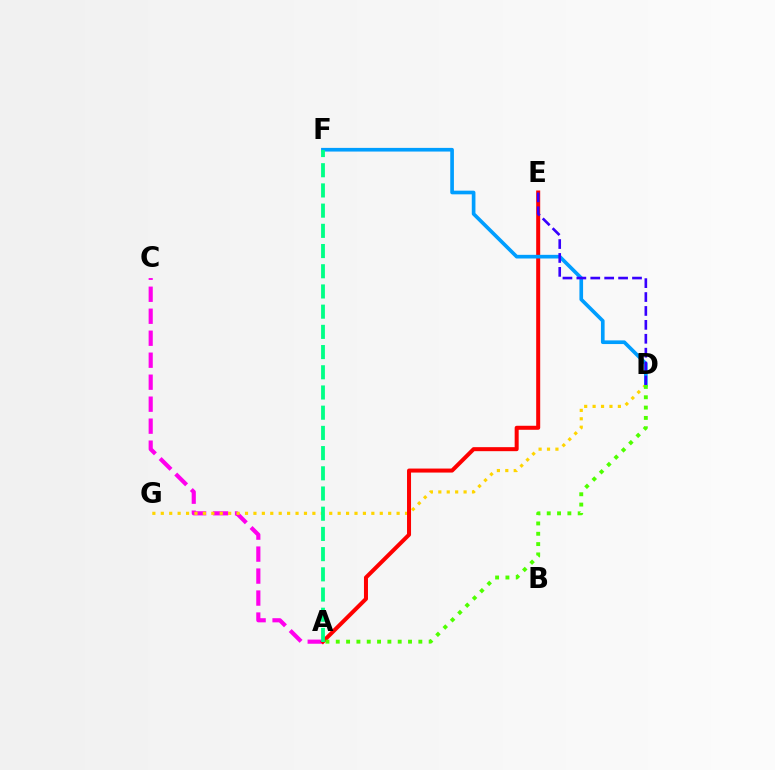{('A', 'C'): [{'color': '#ff00ed', 'line_style': 'dashed', 'thickness': 2.99}], ('D', 'G'): [{'color': '#ffd500', 'line_style': 'dotted', 'thickness': 2.29}], ('A', 'E'): [{'color': '#ff0000', 'line_style': 'solid', 'thickness': 2.89}], ('D', 'F'): [{'color': '#009eff', 'line_style': 'solid', 'thickness': 2.64}], ('A', 'D'): [{'color': '#4fff00', 'line_style': 'dotted', 'thickness': 2.8}], ('A', 'F'): [{'color': '#00ff86', 'line_style': 'dashed', 'thickness': 2.74}], ('D', 'E'): [{'color': '#3700ff', 'line_style': 'dashed', 'thickness': 1.89}]}